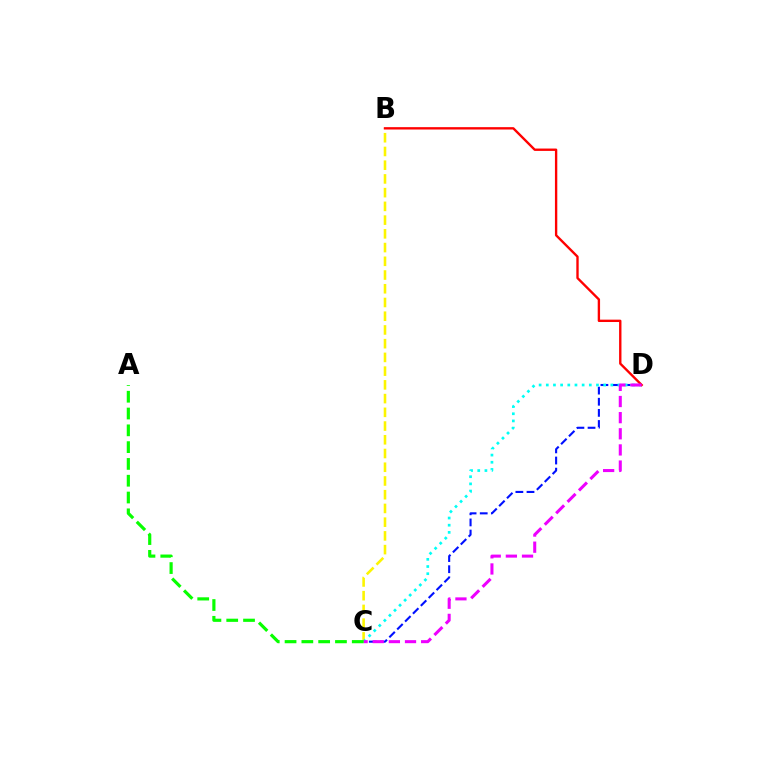{('C', 'D'): [{'color': '#0010ff', 'line_style': 'dashed', 'thickness': 1.51}, {'color': '#00fff6', 'line_style': 'dotted', 'thickness': 1.95}, {'color': '#ee00ff', 'line_style': 'dashed', 'thickness': 2.19}], ('B', 'C'): [{'color': '#fcf500', 'line_style': 'dashed', 'thickness': 1.87}], ('B', 'D'): [{'color': '#ff0000', 'line_style': 'solid', 'thickness': 1.7}], ('A', 'C'): [{'color': '#08ff00', 'line_style': 'dashed', 'thickness': 2.28}]}